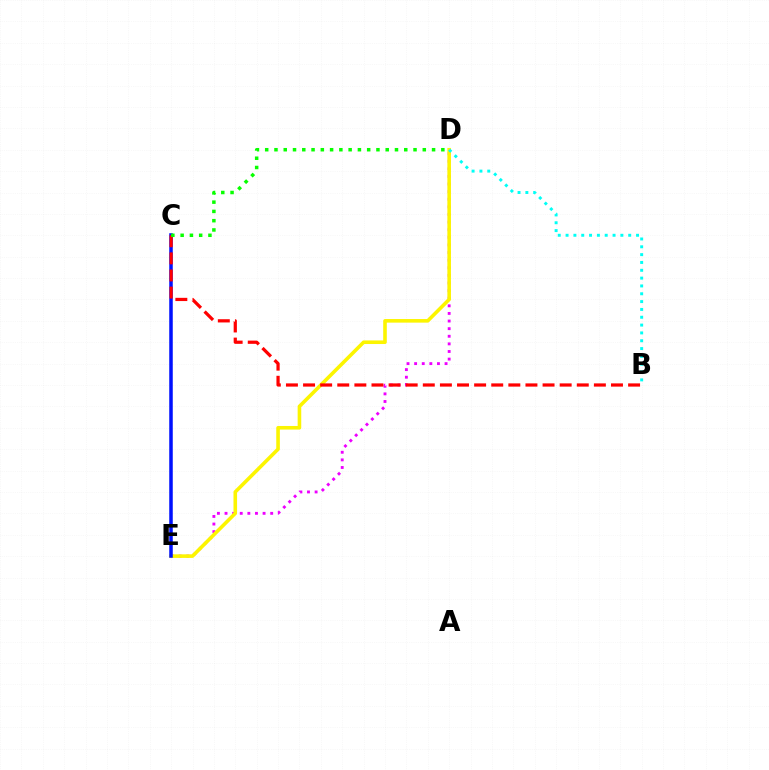{('D', 'E'): [{'color': '#ee00ff', 'line_style': 'dotted', 'thickness': 2.07}, {'color': '#fcf500', 'line_style': 'solid', 'thickness': 2.59}], ('C', 'E'): [{'color': '#0010ff', 'line_style': 'solid', 'thickness': 2.53}], ('B', 'C'): [{'color': '#ff0000', 'line_style': 'dashed', 'thickness': 2.32}], ('B', 'D'): [{'color': '#00fff6', 'line_style': 'dotted', 'thickness': 2.13}], ('C', 'D'): [{'color': '#08ff00', 'line_style': 'dotted', 'thickness': 2.52}]}